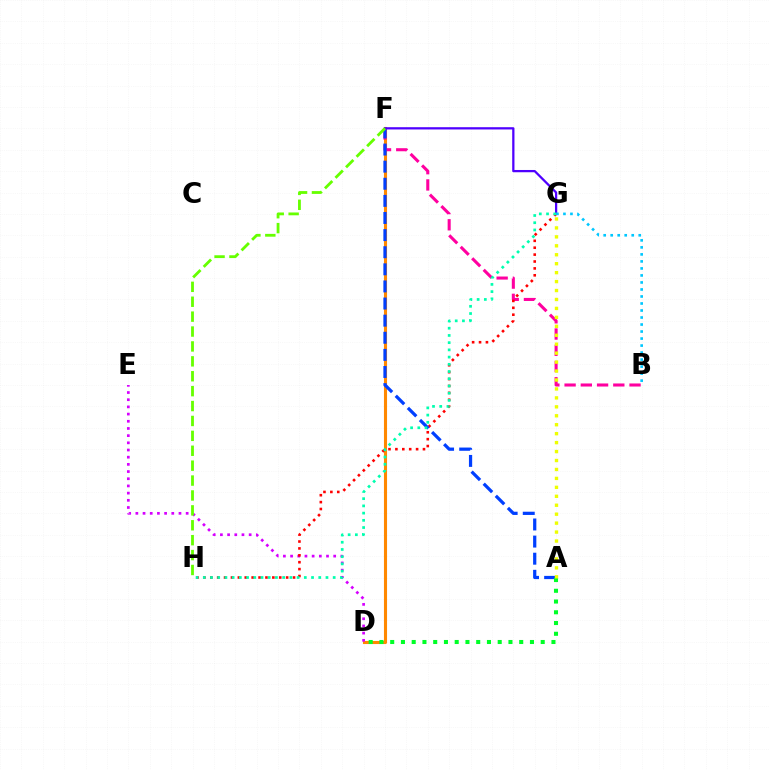{('D', 'F'): [{'color': '#ff8800', 'line_style': 'solid', 'thickness': 2.22}], ('B', 'F'): [{'color': '#ff00a0', 'line_style': 'dashed', 'thickness': 2.21}], ('D', 'E'): [{'color': '#d600ff', 'line_style': 'dotted', 'thickness': 1.95}], ('G', 'H'): [{'color': '#ff0000', 'line_style': 'dotted', 'thickness': 1.87}, {'color': '#00ffaf', 'line_style': 'dotted', 'thickness': 1.96}], ('A', 'F'): [{'color': '#003fff', 'line_style': 'dashed', 'thickness': 2.32}], ('F', 'G'): [{'color': '#4f00ff', 'line_style': 'solid', 'thickness': 1.63}], ('A', 'D'): [{'color': '#00ff27', 'line_style': 'dotted', 'thickness': 2.92}], ('A', 'G'): [{'color': '#eeff00', 'line_style': 'dotted', 'thickness': 2.43}], ('F', 'H'): [{'color': '#66ff00', 'line_style': 'dashed', 'thickness': 2.02}], ('B', 'G'): [{'color': '#00c7ff', 'line_style': 'dotted', 'thickness': 1.91}]}